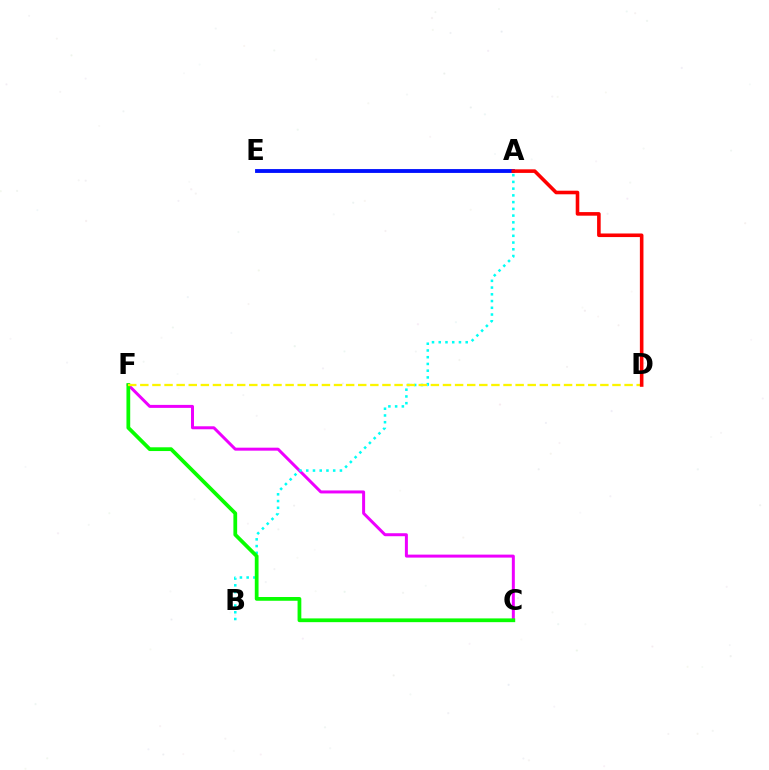{('C', 'F'): [{'color': '#ee00ff', 'line_style': 'solid', 'thickness': 2.15}, {'color': '#08ff00', 'line_style': 'solid', 'thickness': 2.7}], ('A', 'B'): [{'color': '#00fff6', 'line_style': 'dotted', 'thickness': 1.83}], ('A', 'E'): [{'color': '#0010ff', 'line_style': 'solid', 'thickness': 2.77}], ('D', 'F'): [{'color': '#fcf500', 'line_style': 'dashed', 'thickness': 1.64}], ('A', 'D'): [{'color': '#ff0000', 'line_style': 'solid', 'thickness': 2.58}]}